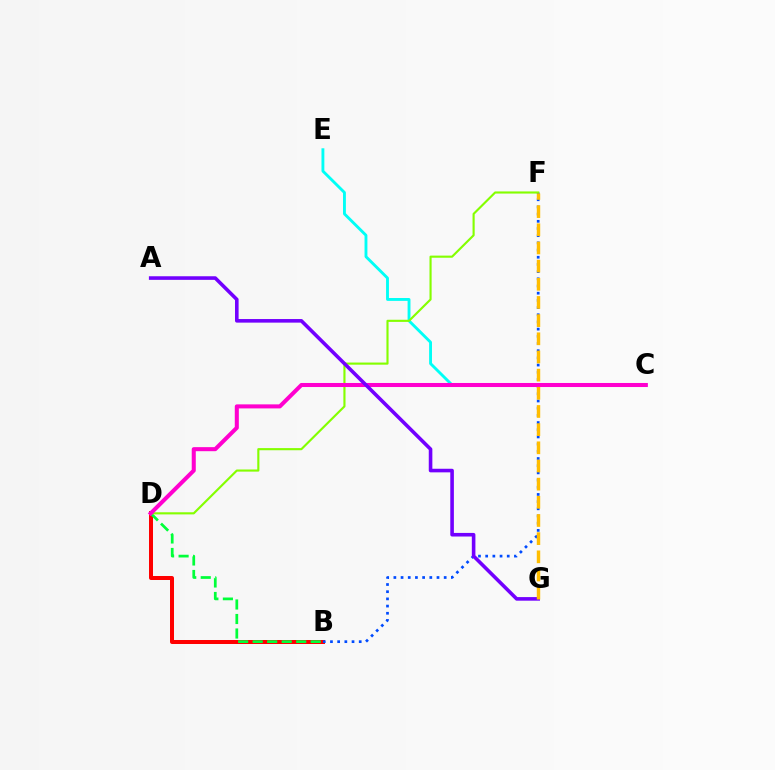{('C', 'E'): [{'color': '#00fff6', 'line_style': 'solid', 'thickness': 2.06}], ('B', 'D'): [{'color': '#ff0000', 'line_style': 'solid', 'thickness': 2.88}, {'color': '#00ff39', 'line_style': 'dashed', 'thickness': 1.97}], ('B', 'F'): [{'color': '#004bff', 'line_style': 'dotted', 'thickness': 1.95}], ('D', 'F'): [{'color': '#84ff00', 'line_style': 'solid', 'thickness': 1.54}], ('C', 'D'): [{'color': '#ff00cf', 'line_style': 'solid', 'thickness': 2.91}], ('A', 'G'): [{'color': '#7200ff', 'line_style': 'solid', 'thickness': 2.59}], ('F', 'G'): [{'color': '#ffbd00', 'line_style': 'dashed', 'thickness': 2.47}]}